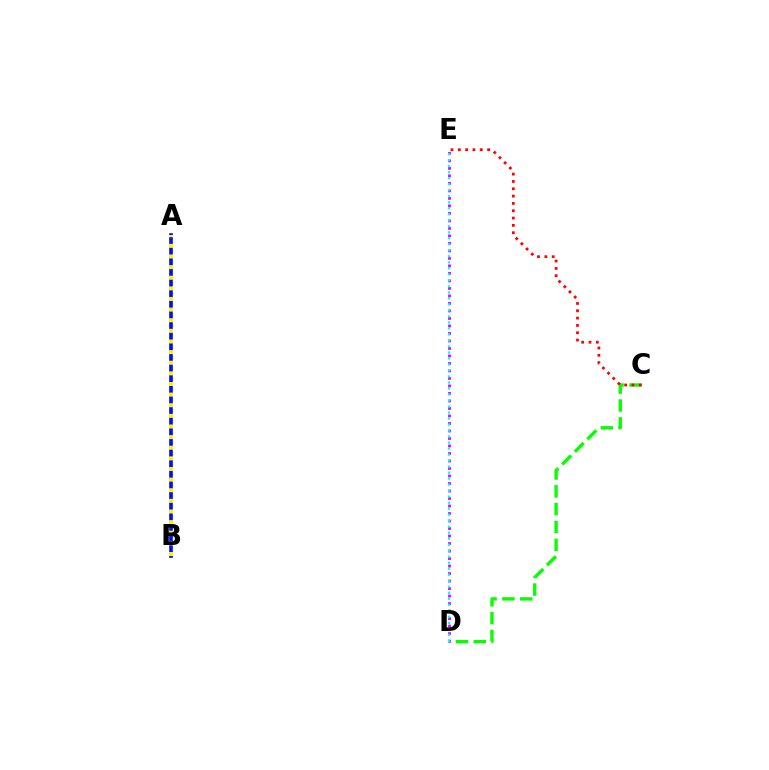{('C', 'D'): [{'color': '#08ff00', 'line_style': 'dashed', 'thickness': 2.42}], ('A', 'B'): [{'color': '#0010ff', 'line_style': 'solid', 'thickness': 2.63}, {'color': '#fcf500', 'line_style': 'dotted', 'thickness': 2.89}], ('D', 'E'): [{'color': '#ee00ff', 'line_style': 'dotted', 'thickness': 2.04}, {'color': '#00fff6', 'line_style': 'dotted', 'thickness': 1.63}], ('C', 'E'): [{'color': '#ff0000', 'line_style': 'dotted', 'thickness': 1.99}]}